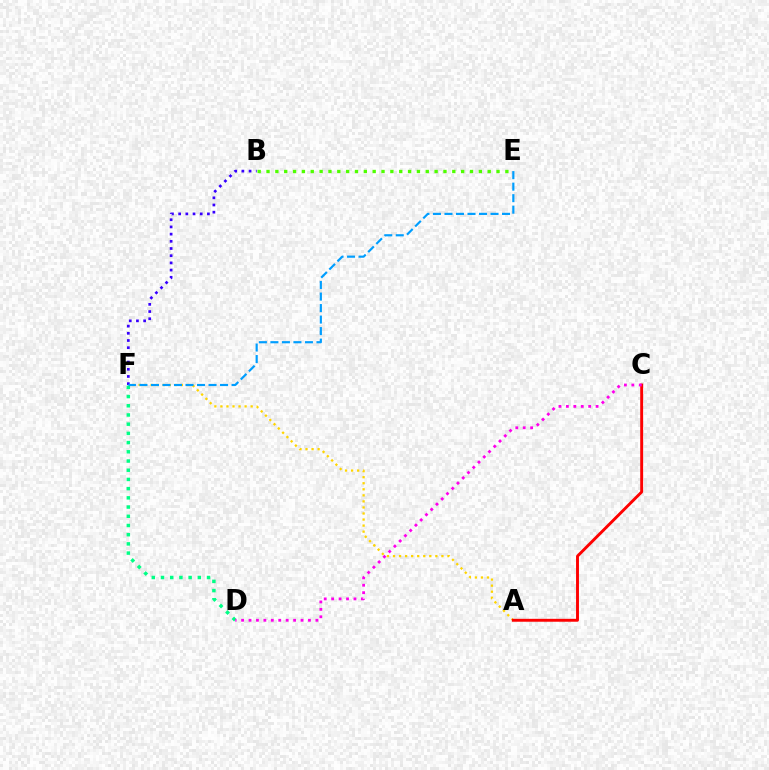{('D', 'F'): [{'color': '#00ff86', 'line_style': 'dotted', 'thickness': 2.5}], ('B', 'E'): [{'color': '#4fff00', 'line_style': 'dotted', 'thickness': 2.4}], ('A', 'F'): [{'color': '#ffd500', 'line_style': 'dotted', 'thickness': 1.64}], ('A', 'C'): [{'color': '#ff0000', 'line_style': 'solid', 'thickness': 2.09}], ('B', 'F'): [{'color': '#3700ff', 'line_style': 'dotted', 'thickness': 1.95}], ('E', 'F'): [{'color': '#009eff', 'line_style': 'dashed', 'thickness': 1.56}], ('C', 'D'): [{'color': '#ff00ed', 'line_style': 'dotted', 'thickness': 2.02}]}